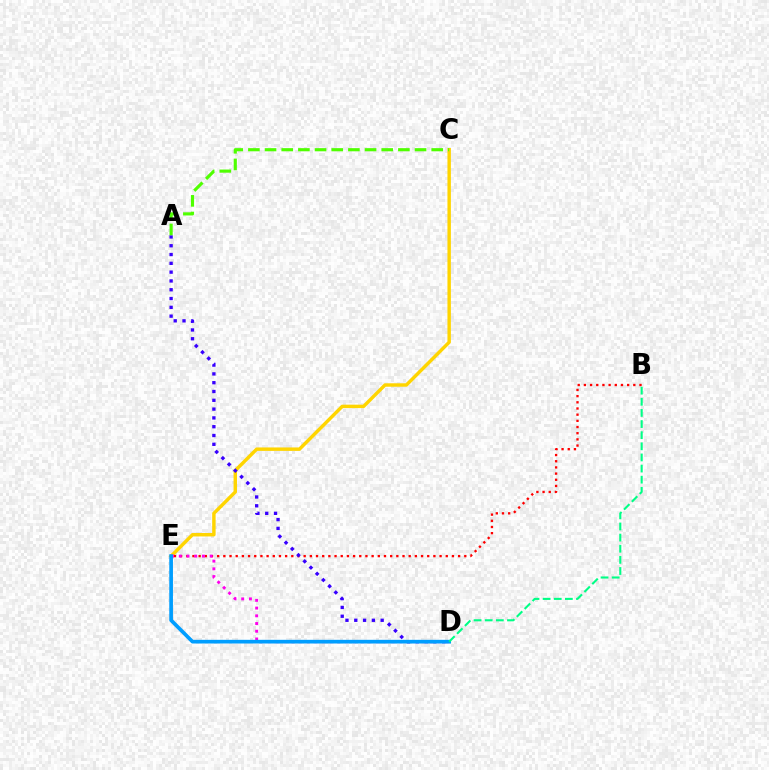{('C', 'E'): [{'color': '#ffd500', 'line_style': 'solid', 'thickness': 2.47}], ('B', 'E'): [{'color': '#ff0000', 'line_style': 'dotted', 'thickness': 1.68}], ('D', 'E'): [{'color': '#ff00ed', 'line_style': 'dotted', 'thickness': 2.1}, {'color': '#009eff', 'line_style': 'solid', 'thickness': 2.66}], ('A', 'D'): [{'color': '#3700ff', 'line_style': 'dotted', 'thickness': 2.39}], ('A', 'C'): [{'color': '#4fff00', 'line_style': 'dashed', 'thickness': 2.26}], ('B', 'D'): [{'color': '#00ff86', 'line_style': 'dashed', 'thickness': 1.51}]}